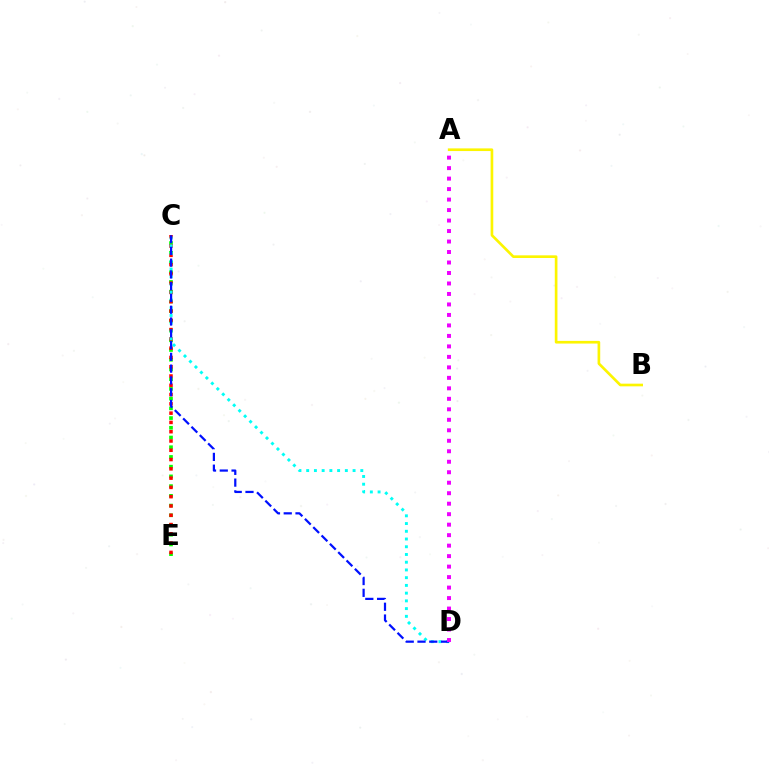{('C', 'E'): [{'color': '#08ff00', 'line_style': 'dotted', 'thickness': 2.64}, {'color': '#ff0000', 'line_style': 'dotted', 'thickness': 2.52}], ('C', 'D'): [{'color': '#00fff6', 'line_style': 'dotted', 'thickness': 2.1}, {'color': '#0010ff', 'line_style': 'dashed', 'thickness': 1.6}], ('A', 'D'): [{'color': '#ee00ff', 'line_style': 'dotted', 'thickness': 2.85}], ('A', 'B'): [{'color': '#fcf500', 'line_style': 'solid', 'thickness': 1.92}]}